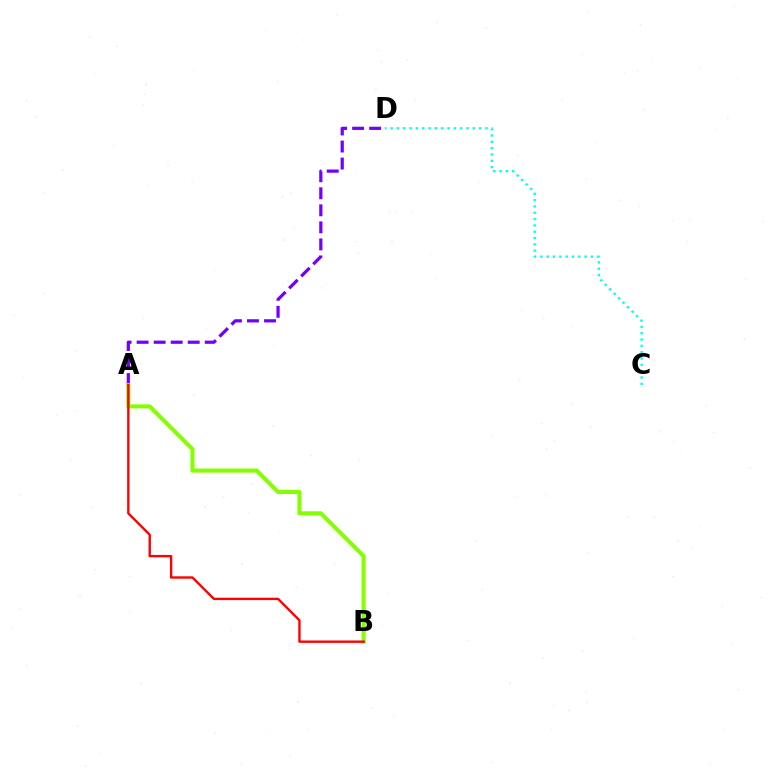{('A', 'D'): [{'color': '#7200ff', 'line_style': 'dashed', 'thickness': 2.31}], ('A', 'B'): [{'color': '#84ff00', 'line_style': 'solid', 'thickness': 2.93}, {'color': '#ff0000', 'line_style': 'solid', 'thickness': 1.71}], ('C', 'D'): [{'color': '#00fff6', 'line_style': 'dotted', 'thickness': 1.72}]}